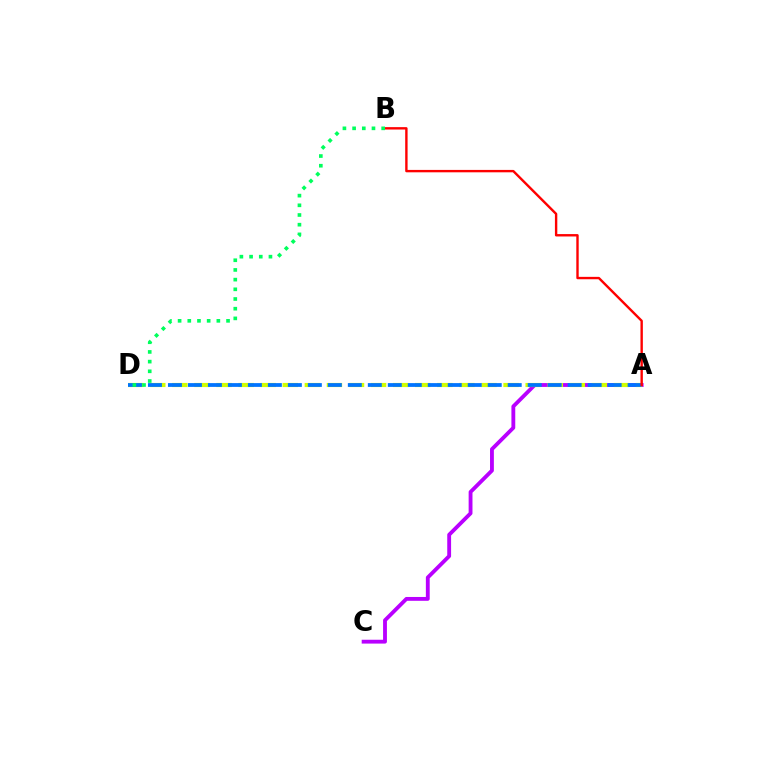{('A', 'C'): [{'color': '#b900ff', 'line_style': 'solid', 'thickness': 2.77}], ('A', 'D'): [{'color': '#d1ff00', 'line_style': 'dashed', 'thickness': 3.0}, {'color': '#0074ff', 'line_style': 'dashed', 'thickness': 2.72}], ('A', 'B'): [{'color': '#ff0000', 'line_style': 'solid', 'thickness': 1.72}], ('B', 'D'): [{'color': '#00ff5c', 'line_style': 'dotted', 'thickness': 2.63}]}